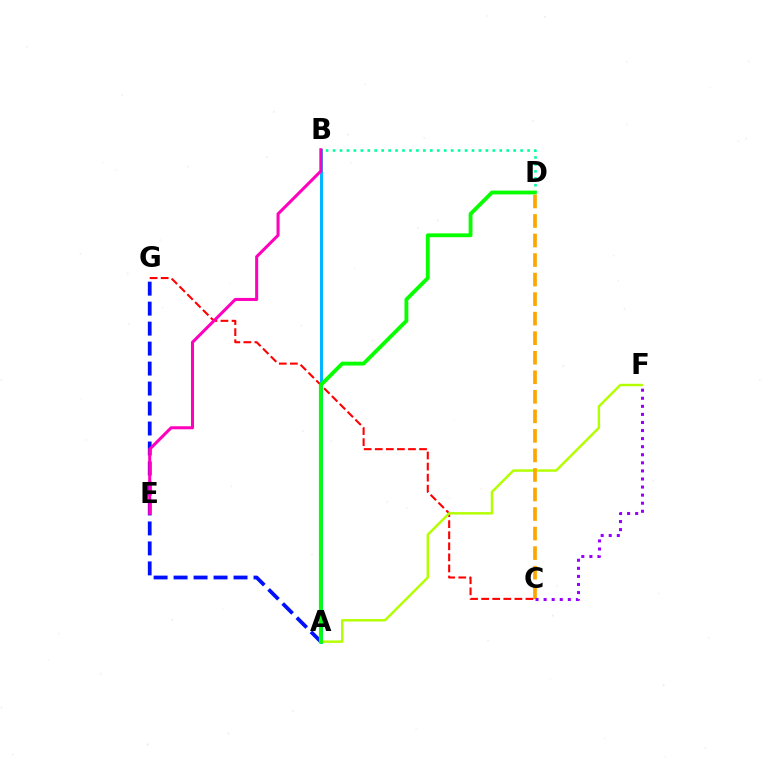{('C', 'G'): [{'color': '#ff0000', 'line_style': 'dashed', 'thickness': 1.5}], ('B', 'D'): [{'color': '#00ff9d', 'line_style': 'dotted', 'thickness': 1.89}], ('A', 'B'): [{'color': '#00b5ff', 'line_style': 'solid', 'thickness': 2.14}], ('A', 'G'): [{'color': '#0010ff', 'line_style': 'dashed', 'thickness': 2.71}], ('B', 'E'): [{'color': '#ff00bd', 'line_style': 'solid', 'thickness': 2.19}], ('A', 'F'): [{'color': '#b3ff00', 'line_style': 'solid', 'thickness': 1.76}], ('A', 'D'): [{'color': '#08ff00', 'line_style': 'solid', 'thickness': 2.76}], ('C', 'D'): [{'color': '#ffa500', 'line_style': 'dashed', 'thickness': 2.65}], ('C', 'F'): [{'color': '#9b00ff', 'line_style': 'dotted', 'thickness': 2.19}]}